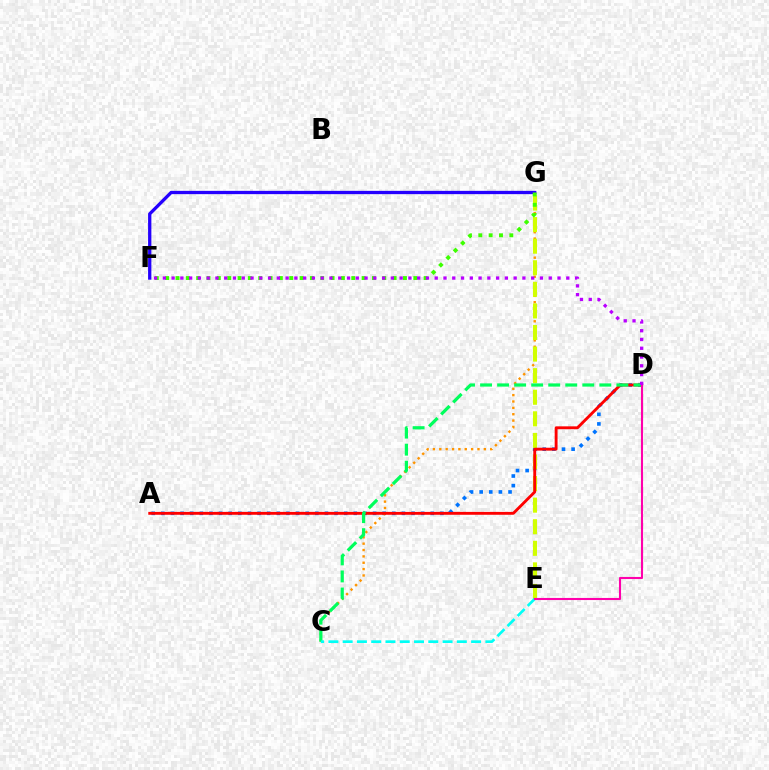{('A', 'D'): [{'color': '#0074ff', 'line_style': 'dotted', 'thickness': 2.61}, {'color': '#ff0000', 'line_style': 'solid', 'thickness': 2.07}], ('C', 'G'): [{'color': '#ff9400', 'line_style': 'dotted', 'thickness': 1.73}], ('E', 'G'): [{'color': '#d1ff00', 'line_style': 'dashed', 'thickness': 2.93}], ('F', 'G'): [{'color': '#2500ff', 'line_style': 'solid', 'thickness': 2.37}, {'color': '#3dff00', 'line_style': 'dotted', 'thickness': 2.81}], ('C', 'D'): [{'color': '#00ff5c', 'line_style': 'dashed', 'thickness': 2.31}], ('C', 'E'): [{'color': '#00fff6', 'line_style': 'dashed', 'thickness': 1.94}], ('D', 'E'): [{'color': '#ff00ac', 'line_style': 'solid', 'thickness': 1.51}], ('D', 'F'): [{'color': '#b900ff', 'line_style': 'dotted', 'thickness': 2.38}]}